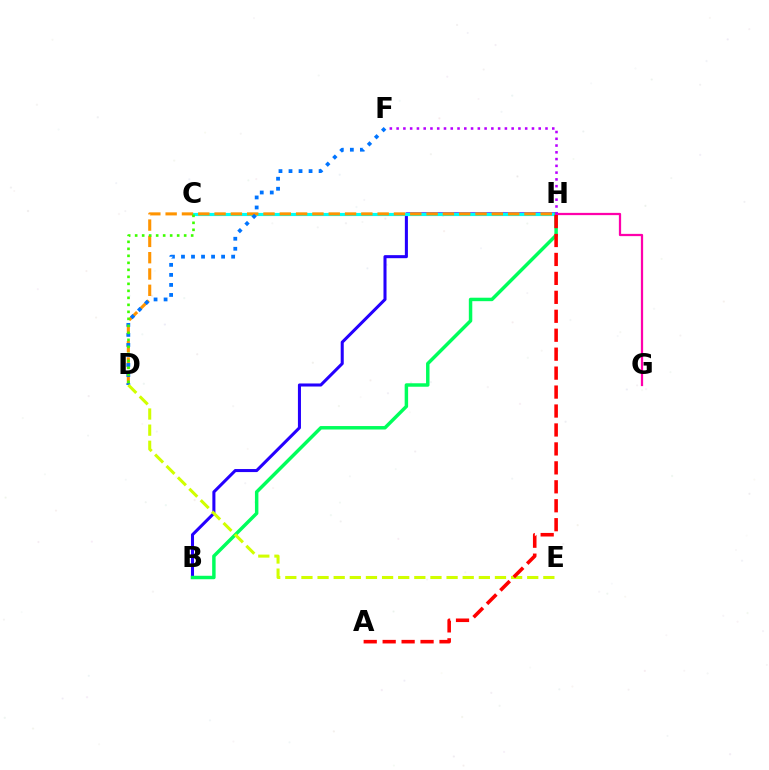{('B', 'H'): [{'color': '#2500ff', 'line_style': 'solid', 'thickness': 2.19}, {'color': '#00ff5c', 'line_style': 'solid', 'thickness': 2.49}], ('C', 'H'): [{'color': '#00fff6', 'line_style': 'solid', 'thickness': 2.27}], ('D', 'H'): [{'color': '#ff9400', 'line_style': 'dashed', 'thickness': 2.22}], ('D', 'F'): [{'color': '#0074ff', 'line_style': 'dotted', 'thickness': 2.73}], ('G', 'H'): [{'color': '#ff00ac', 'line_style': 'solid', 'thickness': 1.62}], ('C', 'D'): [{'color': '#3dff00', 'line_style': 'dotted', 'thickness': 1.9}], ('D', 'E'): [{'color': '#d1ff00', 'line_style': 'dashed', 'thickness': 2.19}], ('F', 'H'): [{'color': '#b900ff', 'line_style': 'dotted', 'thickness': 1.84}], ('A', 'H'): [{'color': '#ff0000', 'line_style': 'dashed', 'thickness': 2.57}]}